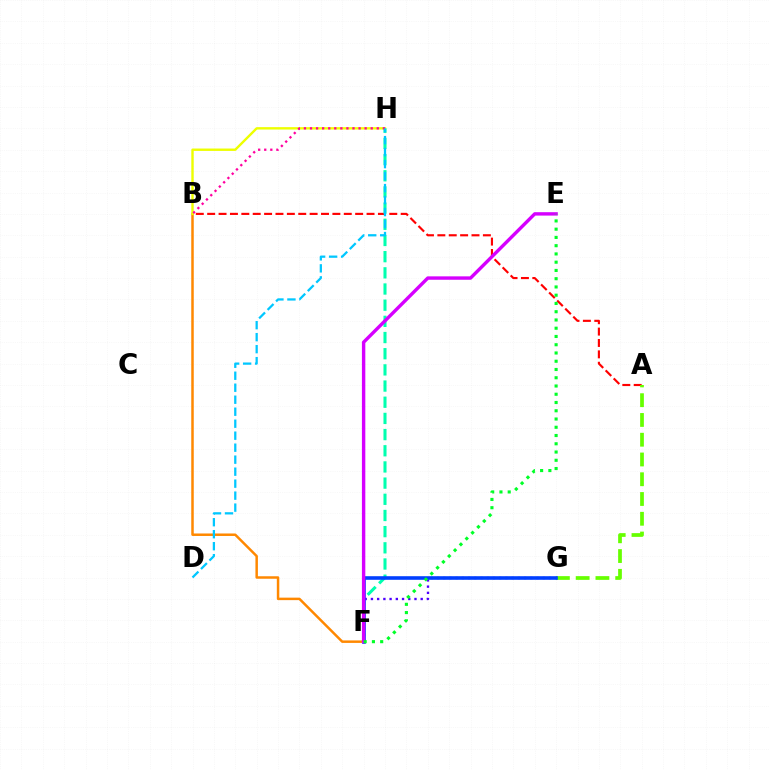{('F', 'G'): [{'color': '#4f00ff', 'line_style': 'dotted', 'thickness': 1.69}, {'color': '#003fff', 'line_style': 'solid', 'thickness': 2.59}], ('B', 'F'): [{'color': '#ff8800', 'line_style': 'solid', 'thickness': 1.79}], ('A', 'B'): [{'color': '#ff0000', 'line_style': 'dashed', 'thickness': 1.55}], ('F', 'H'): [{'color': '#00ffaf', 'line_style': 'dashed', 'thickness': 2.2}], ('B', 'H'): [{'color': '#eeff00', 'line_style': 'solid', 'thickness': 1.73}, {'color': '#ff00a0', 'line_style': 'dotted', 'thickness': 1.65}], ('A', 'G'): [{'color': '#66ff00', 'line_style': 'dashed', 'thickness': 2.68}], ('D', 'H'): [{'color': '#00c7ff', 'line_style': 'dashed', 'thickness': 1.63}], ('E', 'F'): [{'color': '#d600ff', 'line_style': 'solid', 'thickness': 2.45}, {'color': '#00ff27', 'line_style': 'dotted', 'thickness': 2.24}]}